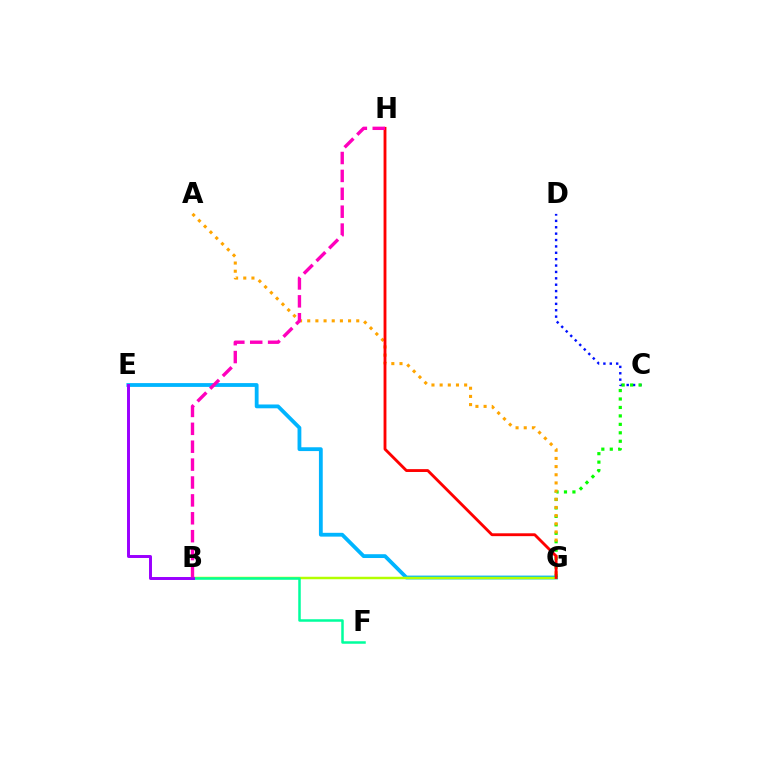{('C', 'D'): [{'color': '#0010ff', 'line_style': 'dotted', 'thickness': 1.73}], ('E', 'G'): [{'color': '#00b5ff', 'line_style': 'solid', 'thickness': 2.74}], ('C', 'G'): [{'color': '#08ff00', 'line_style': 'dotted', 'thickness': 2.3}], ('B', 'G'): [{'color': '#b3ff00', 'line_style': 'solid', 'thickness': 1.78}], ('A', 'G'): [{'color': '#ffa500', 'line_style': 'dotted', 'thickness': 2.22}], ('B', 'F'): [{'color': '#00ff9d', 'line_style': 'solid', 'thickness': 1.81}], ('B', 'E'): [{'color': '#9b00ff', 'line_style': 'solid', 'thickness': 2.13}], ('G', 'H'): [{'color': '#ff0000', 'line_style': 'solid', 'thickness': 2.05}], ('B', 'H'): [{'color': '#ff00bd', 'line_style': 'dashed', 'thickness': 2.43}]}